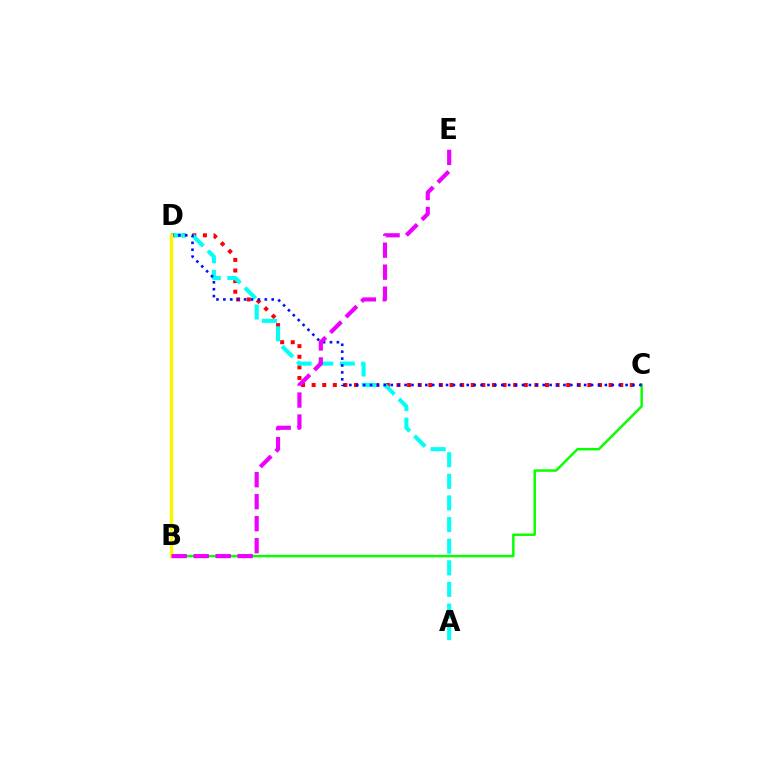{('C', 'D'): [{'color': '#ff0000', 'line_style': 'dotted', 'thickness': 2.88}, {'color': '#0010ff', 'line_style': 'dotted', 'thickness': 1.88}], ('B', 'C'): [{'color': '#08ff00', 'line_style': 'solid', 'thickness': 1.77}], ('A', 'D'): [{'color': '#00fff6', 'line_style': 'dashed', 'thickness': 2.94}], ('B', 'D'): [{'color': '#fcf500', 'line_style': 'solid', 'thickness': 2.49}], ('B', 'E'): [{'color': '#ee00ff', 'line_style': 'dashed', 'thickness': 2.99}]}